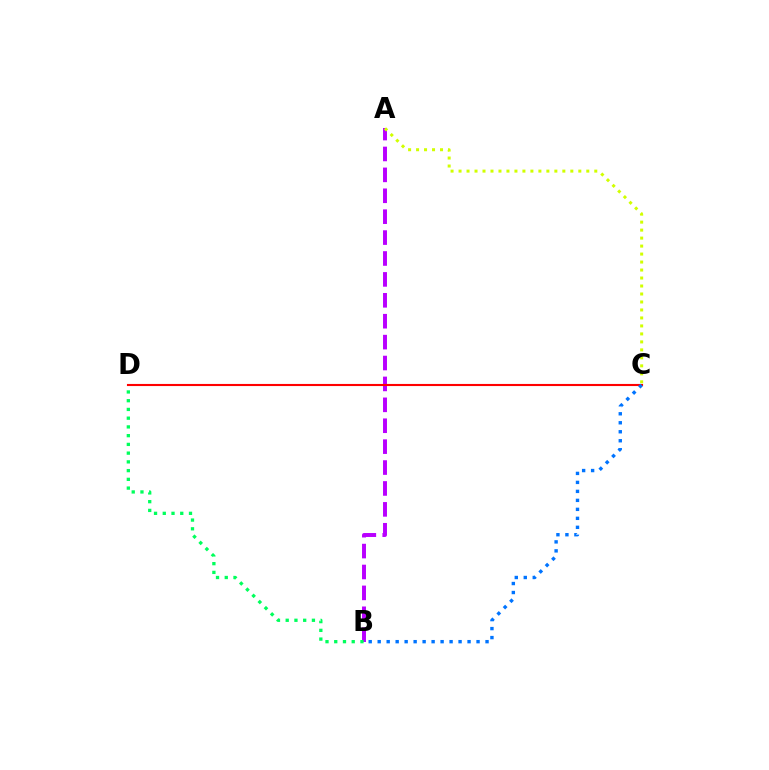{('A', 'B'): [{'color': '#b900ff', 'line_style': 'dashed', 'thickness': 2.84}], ('B', 'D'): [{'color': '#00ff5c', 'line_style': 'dotted', 'thickness': 2.37}], ('C', 'D'): [{'color': '#ff0000', 'line_style': 'solid', 'thickness': 1.52}], ('A', 'C'): [{'color': '#d1ff00', 'line_style': 'dotted', 'thickness': 2.17}], ('B', 'C'): [{'color': '#0074ff', 'line_style': 'dotted', 'thickness': 2.44}]}